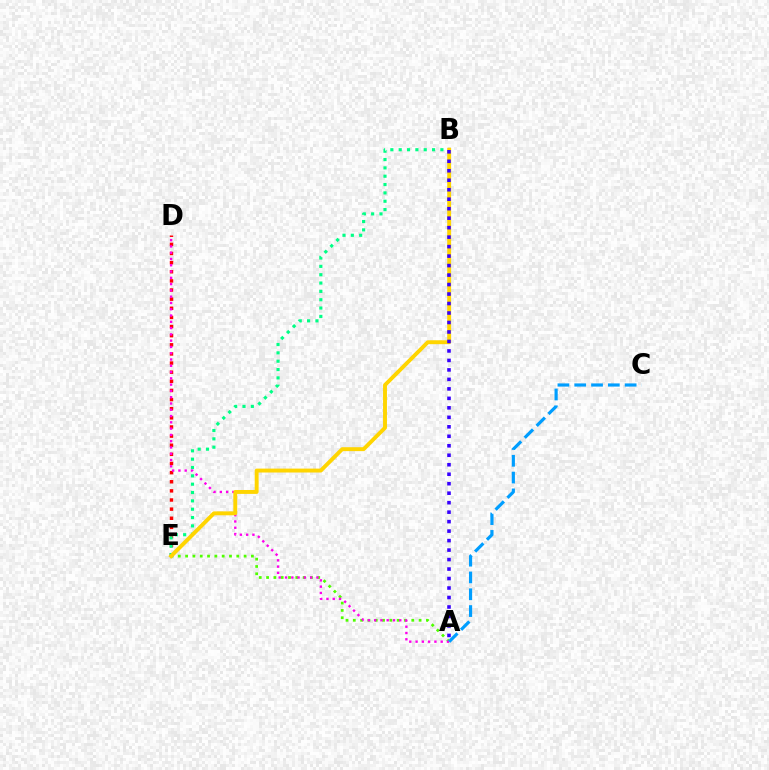{('A', 'E'): [{'color': '#4fff00', 'line_style': 'dotted', 'thickness': 1.99}], ('D', 'E'): [{'color': '#ff0000', 'line_style': 'dotted', 'thickness': 2.48}], ('B', 'E'): [{'color': '#00ff86', 'line_style': 'dotted', 'thickness': 2.27}, {'color': '#ffd500', 'line_style': 'solid', 'thickness': 2.82}], ('A', 'D'): [{'color': '#ff00ed', 'line_style': 'dotted', 'thickness': 1.71}], ('A', 'B'): [{'color': '#3700ff', 'line_style': 'dotted', 'thickness': 2.58}], ('A', 'C'): [{'color': '#009eff', 'line_style': 'dashed', 'thickness': 2.28}]}